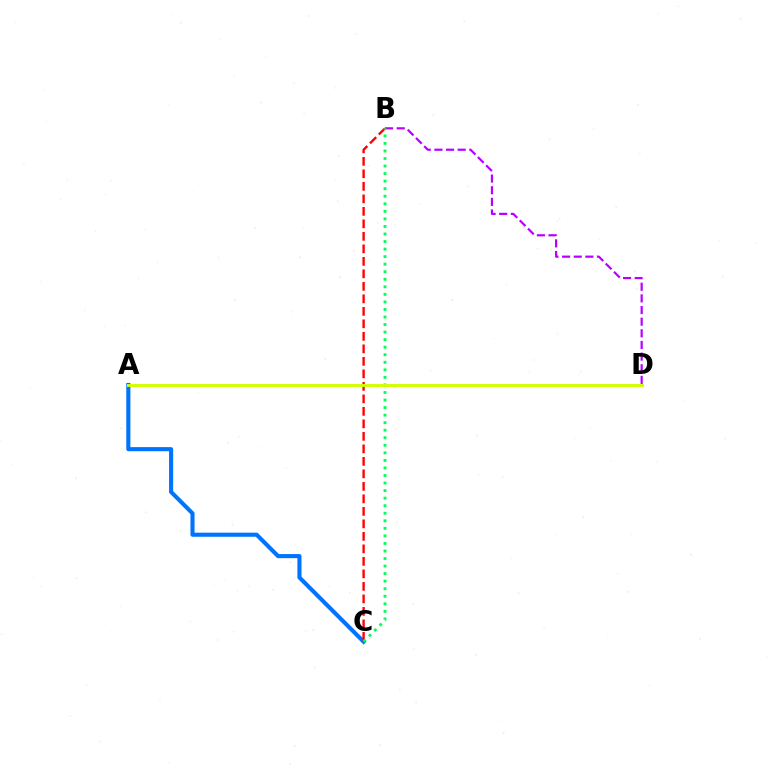{('A', 'C'): [{'color': '#0074ff', 'line_style': 'solid', 'thickness': 2.96}], ('B', 'C'): [{'color': '#ff0000', 'line_style': 'dashed', 'thickness': 1.7}, {'color': '#00ff5c', 'line_style': 'dotted', 'thickness': 2.05}], ('B', 'D'): [{'color': '#b900ff', 'line_style': 'dashed', 'thickness': 1.58}], ('A', 'D'): [{'color': '#d1ff00', 'line_style': 'solid', 'thickness': 2.09}]}